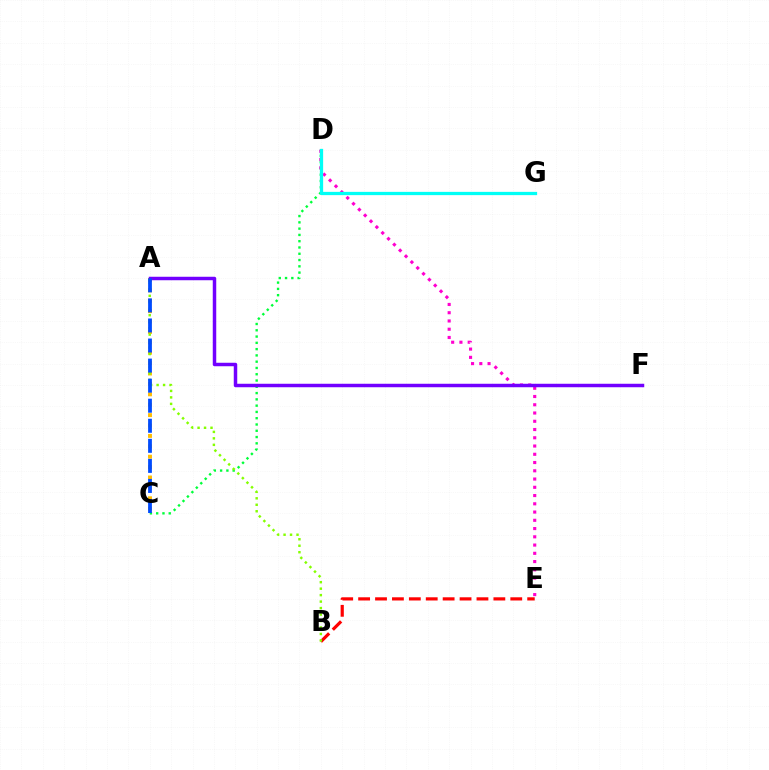{('A', 'C'): [{'color': '#ffbd00', 'line_style': 'dotted', 'thickness': 2.82}, {'color': '#004bff', 'line_style': 'dashed', 'thickness': 2.72}], ('C', 'D'): [{'color': '#00ff39', 'line_style': 'dotted', 'thickness': 1.71}], ('B', 'E'): [{'color': '#ff0000', 'line_style': 'dashed', 'thickness': 2.3}], ('A', 'B'): [{'color': '#84ff00', 'line_style': 'dotted', 'thickness': 1.76}], ('D', 'E'): [{'color': '#ff00cf', 'line_style': 'dotted', 'thickness': 2.24}], ('A', 'F'): [{'color': '#7200ff', 'line_style': 'solid', 'thickness': 2.5}], ('D', 'G'): [{'color': '#00fff6', 'line_style': 'solid', 'thickness': 2.35}]}